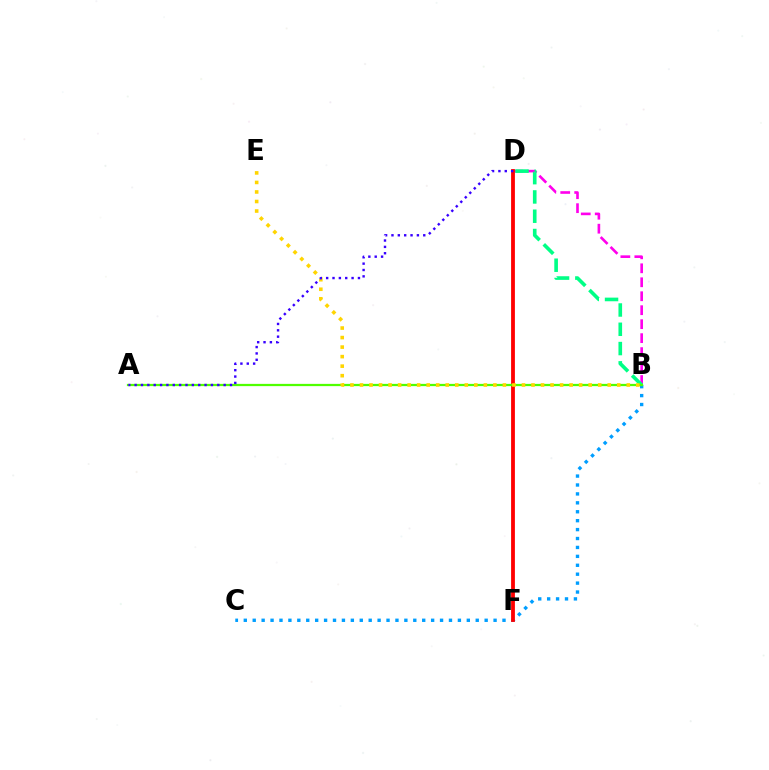{('B', 'C'): [{'color': '#009eff', 'line_style': 'dotted', 'thickness': 2.42}], ('B', 'D'): [{'color': '#ff00ed', 'line_style': 'dashed', 'thickness': 1.9}, {'color': '#00ff86', 'line_style': 'dashed', 'thickness': 2.62}], ('D', 'F'): [{'color': '#ff0000', 'line_style': 'solid', 'thickness': 2.74}], ('A', 'B'): [{'color': '#4fff00', 'line_style': 'solid', 'thickness': 1.62}], ('B', 'E'): [{'color': '#ffd500', 'line_style': 'dotted', 'thickness': 2.59}], ('A', 'D'): [{'color': '#3700ff', 'line_style': 'dotted', 'thickness': 1.73}]}